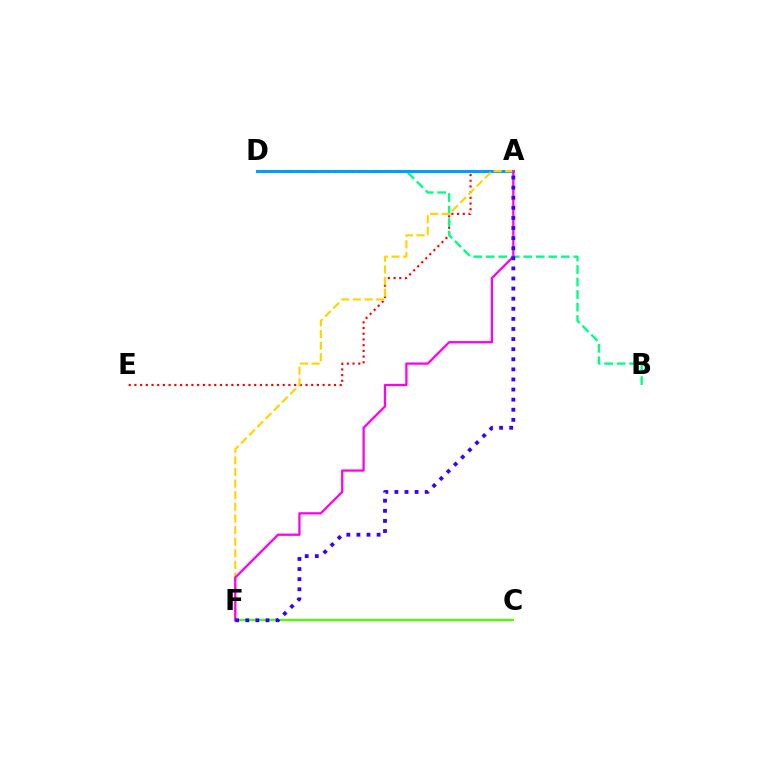{('A', 'E'): [{'color': '#ff0000', 'line_style': 'dotted', 'thickness': 1.55}], ('B', 'D'): [{'color': '#00ff86', 'line_style': 'dashed', 'thickness': 1.7}], ('A', 'D'): [{'color': '#009eff', 'line_style': 'solid', 'thickness': 2.18}], ('C', 'F'): [{'color': '#4fff00', 'line_style': 'solid', 'thickness': 1.65}], ('A', 'F'): [{'color': '#ffd500', 'line_style': 'dashed', 'thickness': 1.58}, {'color': '#ff00ed', 'line_style': 'solid', 'thickness': 1.64}, {'color': '#3700ff', 'line_style': 'dotted', 'thickness': 2.74}]}